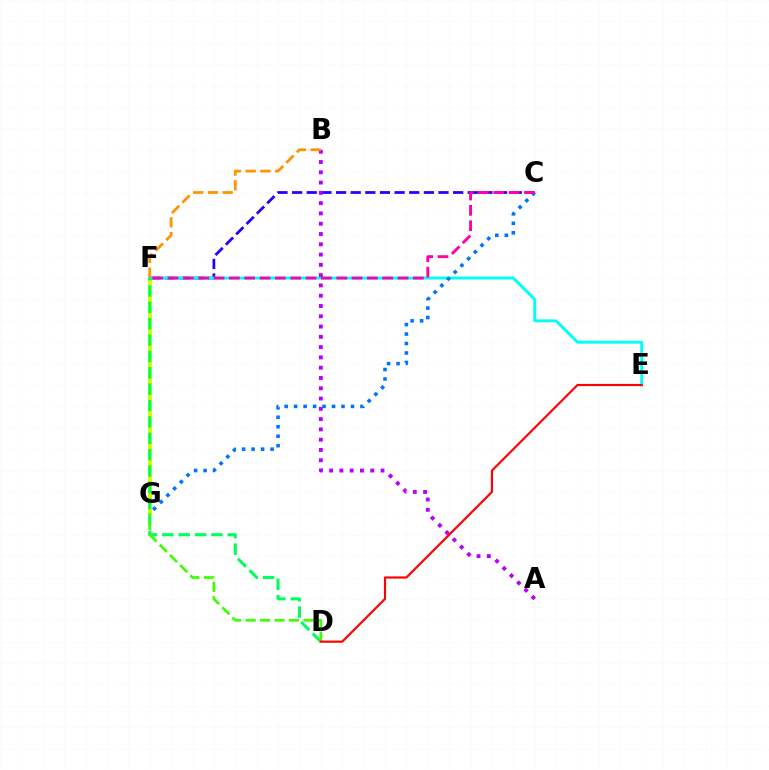{('F', 'G'): [{'color': '#d1ff00', 'line_style': 'solid', 'thickness': 2.81}], ('C', 'F'): [{'color': '#2500ff', 'line_style': 'dashed', 'thickness': 1.99}, {'color': '#ff00ac', 'line_style': 'dashed', 'thickness': 2.08}], ('E', 'F'): [{'color': '#00fff6', 'line_style': 'solid', 'thickness': 2.09}], ('C', 'G'): [{'color': '#0074ff', 'line_style': 'dotted', 'thickness': 2.57}], ('A', 'B'): [{'color': '#b900ff', 'line_style': 'dotted', 'thickness': 2.79}], ('B', 'F'): [{'color': '#ff9400', 'line_style': 'dashed', 'thickness': 2.01}], ('D', 'F'): [{'color': '#00ff5c', 'line_style': 'dashed', 'thickness': 2.22}], ('D', 'G'): [{'color': '#3dff00', 'line_style': 'dashed', 'thickness': 1.96}], ('D', 'E'): [{'color': '#ff0000', 'line_style': 'solid', 'thickness': 1.57}]}